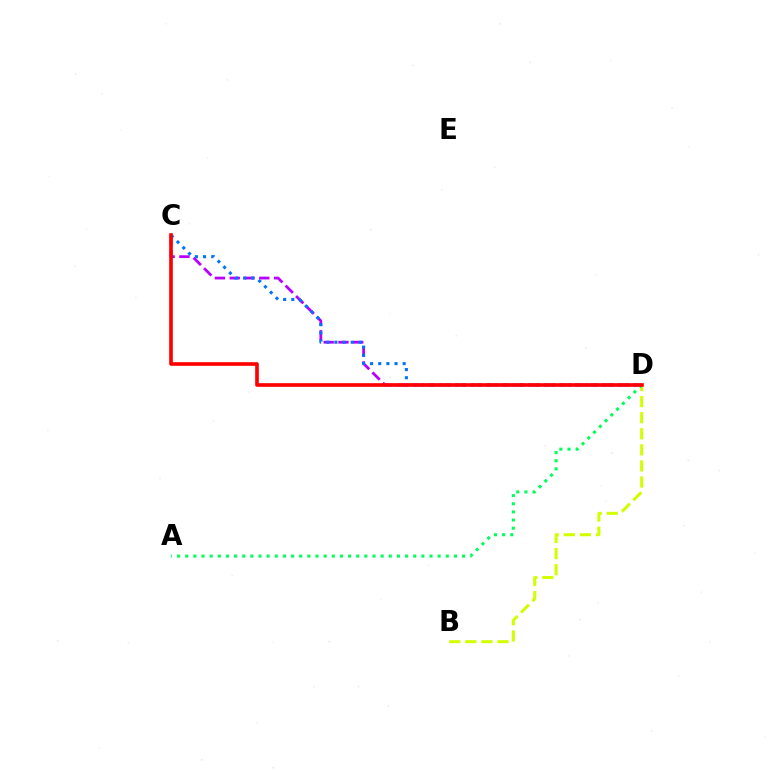{('B', 'D'): [{'color': '#d1ff00', 'line_style': 'dashed', 'thickness': 2.18}], ('C', 'D'): [{'color': '#b900ff', 'line_style': 'dashed', 'thickness': 2.01}, {'color': '#0074ff', 'line_style': 'dotted', 'thickness': 2.21}, {'color': '#ff0000', 'line_style': 'solid', 'thickness': 2.62}], ('A', 'D'): [{'color': '#00ff5c', 'line_style': 'dotted', 'thickness': 2.21}]}